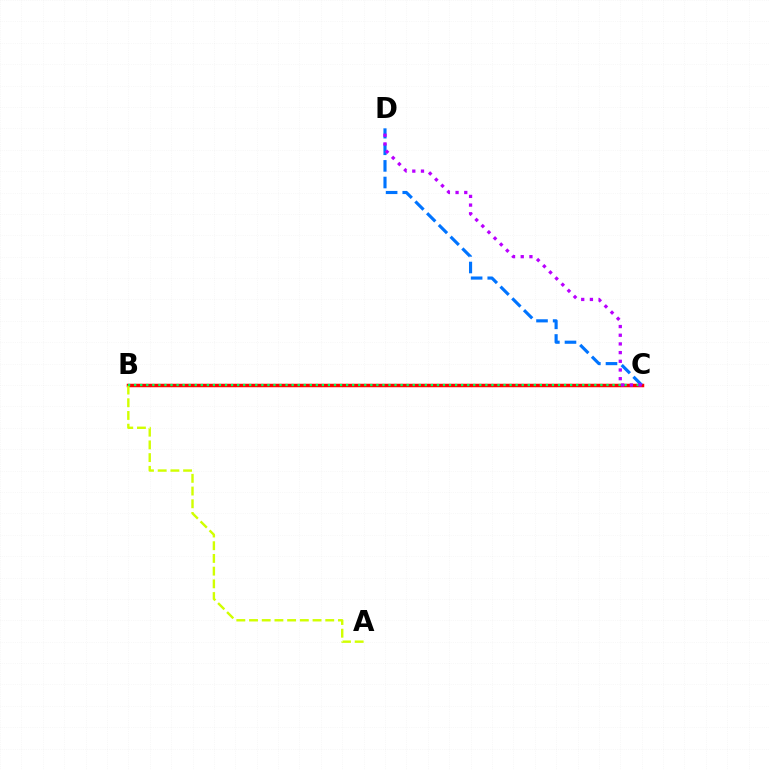{('B', 'C'): [{'color': '#ff0000', 'line_style': 'solid', 'thickness': 2.52}, {'color': '#00ff5c', 'line_style': 'dotted', 'thickness': 1.65}], ('A', 'B'): [{'color': '#d1ff00', 'line_style': 'dashed', 'thickness': 1.73}], ('C', 'D'): [{'color': '#0074ff', 'line_style': 'dashed', 'thickness': 2.26}, {'color': '#b900ff', 'line_style': 'dotted', 'thickness': 2.36}]}